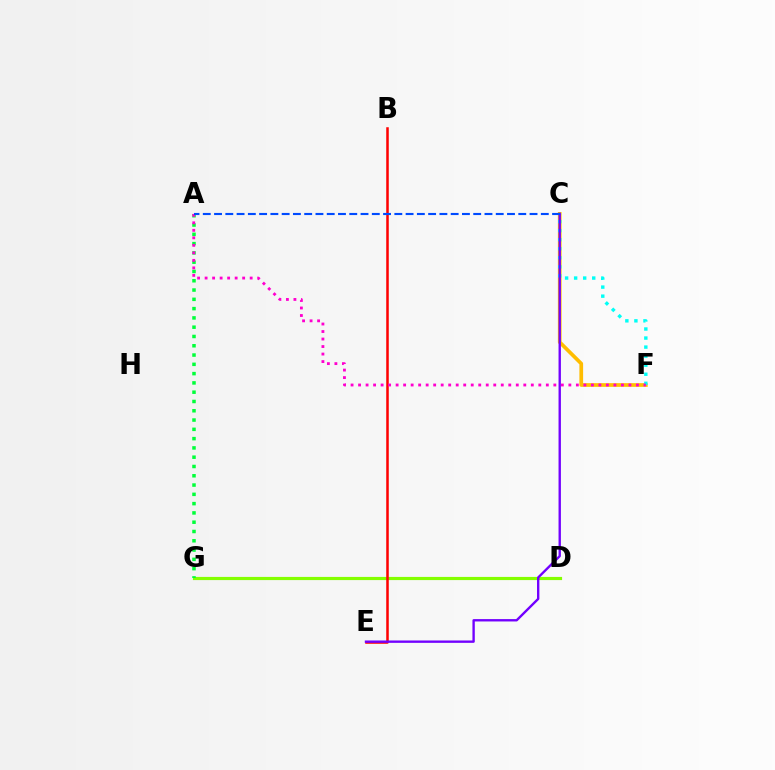{('D', 'G'): [{'color': '#84ff00', 'line_style': 'solid', 'thickness': 2.28}], ('C', 'F'): [{'color': '#ffbd00', 'line_style': 'solid', 'thickness': 2.67}, {'color': '#00fff6', 'line_style': 'dotted', 'thickness': 2.46}], ('A', 'G'): [{'color': '#00ff39', 'line_style': 'dotted', 'thickness': 2.52}], ('B', 'E'): [{'color': '#ff0000', 'line_style': 'solid', 'thickness': 1.82}], ('C', 'E'): [{'color': '#7200ff', 'line_style': 'solid', 'thickness': 1.7}], ('A', 'F'): [{'color': '#ff00cf', 'line_style': 'dotted', 'thickness': 2.04}], ('A', 'C'): [{'color': '#004bff', 'line_style': 'dashed', 'thickness': 1.53}]}